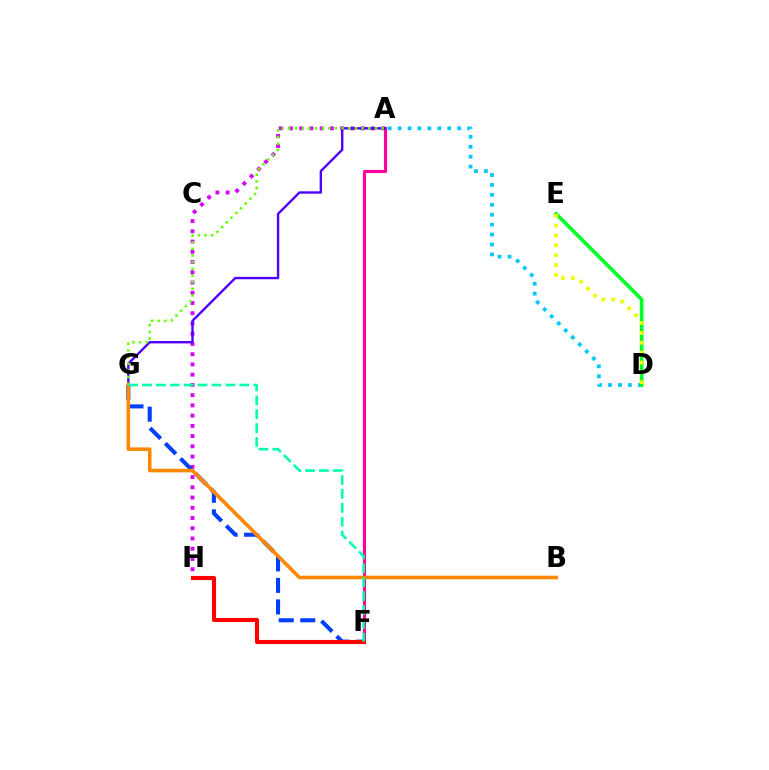{('A', 'F'): [{'color': '#ff00a0', 'line_style': 'solid', 'thickness': 2.25}], ('A', 'H'): [{'color': '#d600ff', 'line_style': 'dotted', 'thickness': 2.78}], ('F', 'G'): [{'color': '#003fff', 'line_style': 'dashed', 'thickness': 2.93}, {'color': '#00ffaf', 'line_style': 'dashed', 'thickness': 1.89}], ('A', 'D'): [{'color': '#00c7ff', 'line_style': 'dotted', 'thickness': 2.7}], ('A', 'G'): [{'color': '#4f00ff', 'line_style': 'solid', 'thickness': 1.71}, {'color': '#66ff00', 'line_style': 'dotted', 'thickness': 1.81}], ('B', 'G'): [{'color': '#ff8800', 'line_style': 'solid', 'thickness': 2.58}], ('D', 'E'): [{'color': '#00ff27', 'line_style': 'solid', 'thickness': 2.61}, {'color': '#eeff00', 'line_style': 'dotted', 'thickness': 2.68}], ('F', 'H'): [{'color': '#ff0000', 'line_style': 'solid', 'thickness': 2.97}]}